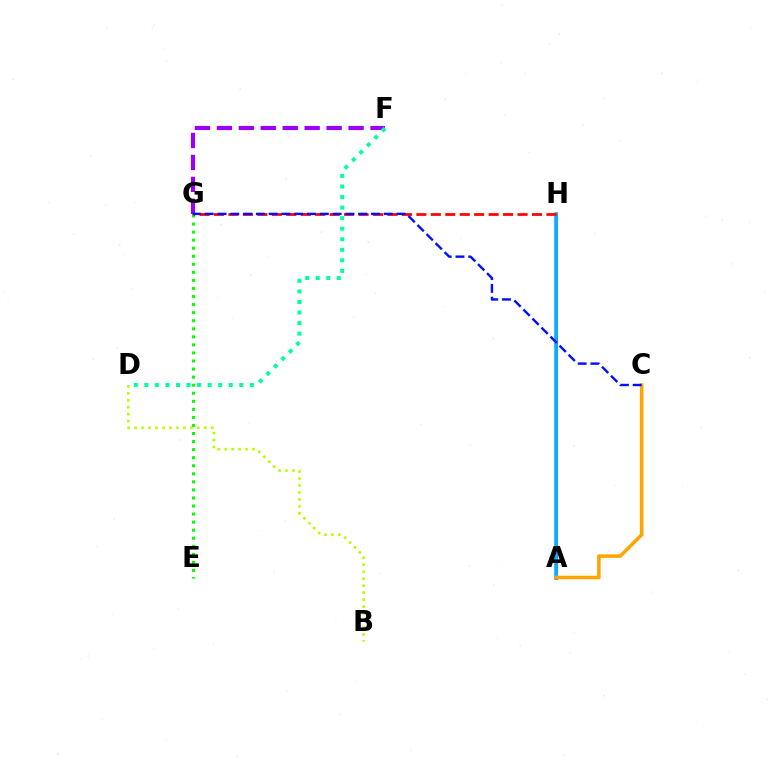{('E', 'G'): [{'color': '#08ff00', 'line_style': 'dotted', 'thickness': 2.19}], ('F', 'G'): [{'color': '#9b00ff', 'line_style': 'dashed', 'thickness': 2.98}], ('A', 'H'): [{'color': '#ff00bd', 'line_style': 'solid', 'thickness': 2.23}, {'color': '#00b5ff', 'line_style': 'solid', 'thickness': 2.6}], ('A', 'C'): [{'color': '#ffa500', 'line_style': 'solid', 'thickness': 2.55}], ('G', 'H'): [{'color': '#ff0000', 'line_style': 'dashed', 'thickness': 1.96}], ('D', 'F'): [{'color': '#00ff9d', 'line_style': 'dotted', 'thickness': 2.87}], ('B', 'D'): [{'color': '#b3ff00', 'line_style': 'dotted', 'thickness': 1.89}], ('C', 'G'): [{'color': '#0010ff', 'line_style': 'dashed', 'thickness': 1.74}]}